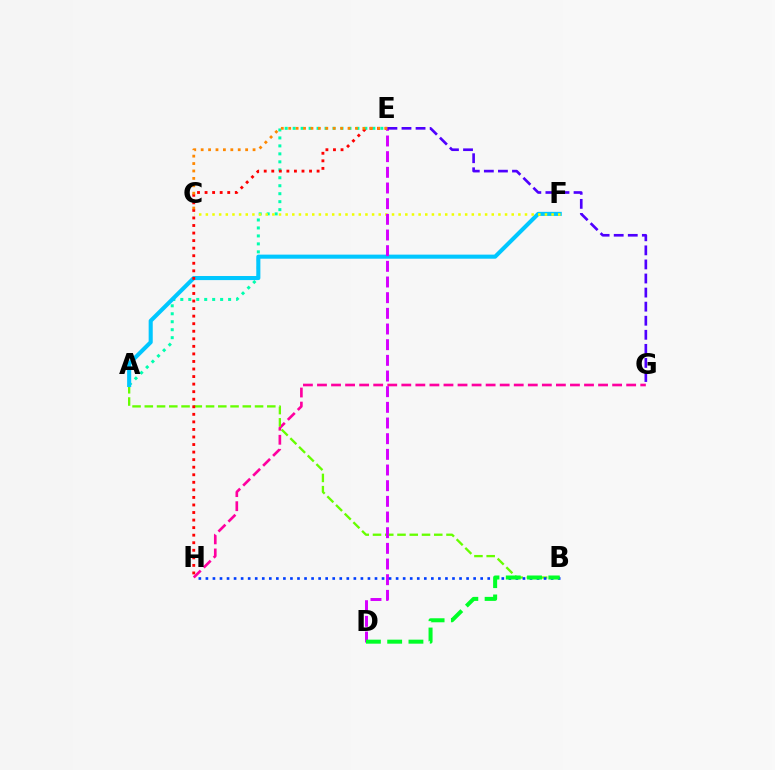{('G', 'H'): [{'color': '#ff00a0', 'line_style': 'dashed', 'thickness': 1.91}], ('A', 'B'): [{'color': '#66ff00', 'line_style': 'dashed', 'thickness': 1.66}], ('A', 'E'): [{'color': '#00ffaf', 'line_style': 'dotted', 'thickness': 2.16}], ('A', 'F'): [{'color': '#00c7ff', 'line_style': 'solid', 'thickness': 2.94}], ('E', 'H'): [{'color': '#ff0000', 'line_style': 'dotted', 'thickness': 2.05}], ('C', 'F'): [{'color': '#eeff00', 'line_style': 'dotted', 'thickness': 1.81}], ('D', 'E'): [{'color': '#d600ff', 'line_style': 'dashed', 'thickness': 2.13}], ('B', 'H'): [{'color': '#003fff', 'line_style': 'dotted', 'thickness': 1.91}], ('C', 'E'): [{'color': '#ff8800', 'line_style': 'dotted', 'thickness': 2.01}], ('B', 'D'): [{'color': '#00ff27', 'line_style': 'dashed', 'thickness': 2.89}], ('E', 'G'): [{'color': '#4f00ff', 'line_style': 'dashed', 'thickness': 1.91}]}